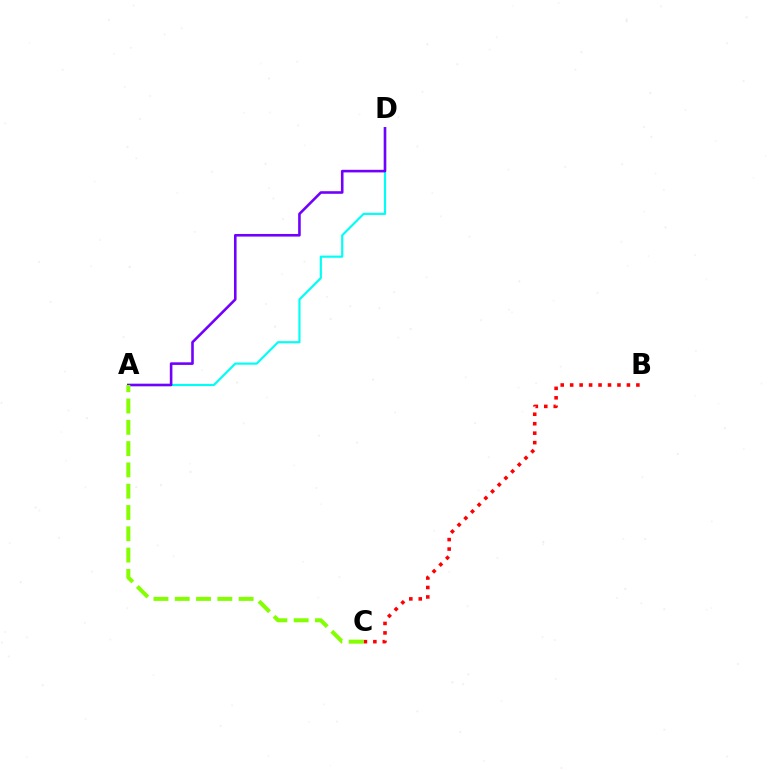{('A', 'D'): [{'color': '#00fff6', 'line_style': 'solid', 'thickness': 1.56}, {'color': '#7200ff', 'line_style': 'solid', 'thickness': 1.87}], ('B', 'C'): [{'color': '#ff0000', 'line_style': 'dotted', 'thickness': 2.57}], ('A', 'C'): [{'color': '#84ff00', 'line_style': 'dashed', 'thickness': 2.89}]}